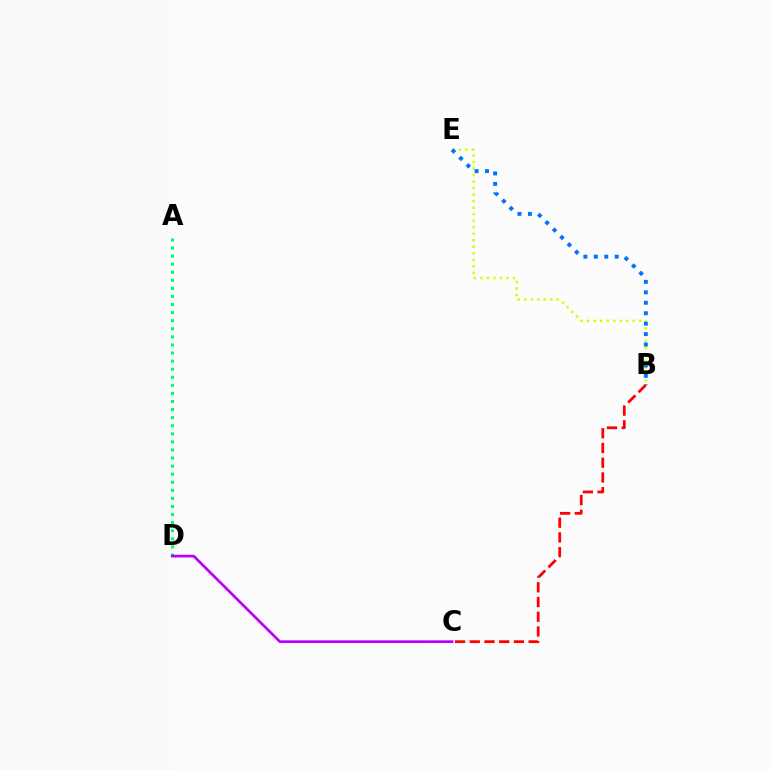{('B', 'E'): [{'color': '#d1ff00', 'line_style': 'dotted', 'thickness': 1.77}, {'color': '#0074ff', 'line_style': 'dotted', 'thickness': 2.84}], ('B', 'C'): [{'color': '#ff0000', 'line_style': 'dashed', 'thickness': 2.0}], ('A', 'D'): [{'color': '#00ff5c', 'line_style': 'dotted', 'thickness': 2.19}], ('C', 'D'): [{'color': '#b900ff', 'line_style': 'solid', 'thickness': 1.94}]}